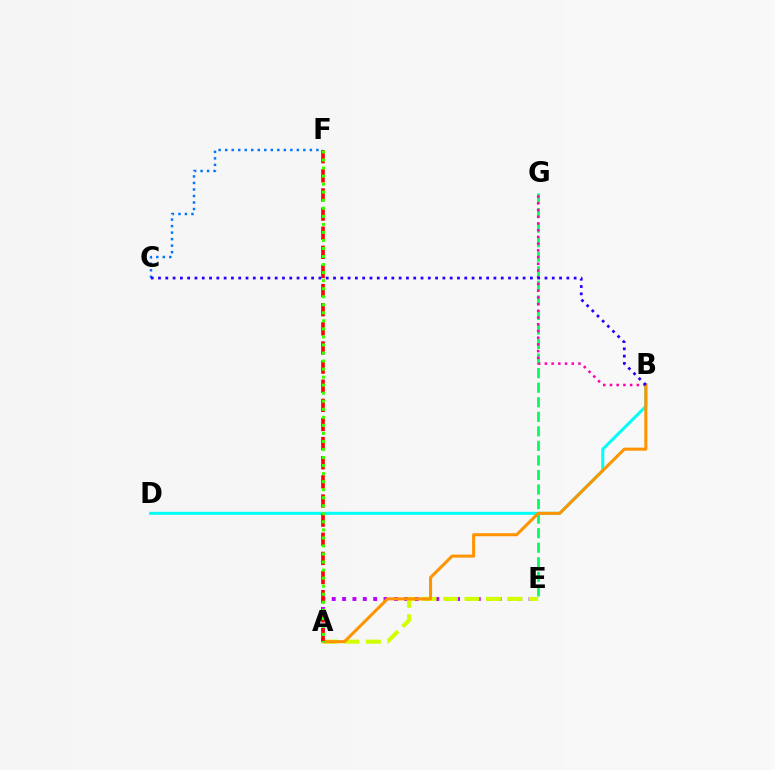{('C', 'F'): [{'color': '#0074ff', 'line_style': 'dotted', 'thickness': 1.77}], ('B', 'D'): [{'color': '#00fff6', 'line_style': 'solid', 'thickness': 2.18}], ('A', 'E'): [{'color': '#b900ff', 'line_style': 'dotted', 'thickness': 2.81}, {'color': '#d1ff00', 'line_style': 'dashed', 'thickness': 2.92}], ('E', 'G'): [{'color': '#00ff5c', 'line_style': 'dashed', 'thickness': 1.98}], ('B', 'G'): [{'color': '#ff00ac', 'line_style': 'dotted', 'thickness': 1.83}], ('A', 'B'): [{'color': '#ff9400', 'line_style': 'solid', 'thickness': 2.2}], ('A', 'F'): [{'color': '#ff0000', 'line_style': 'dashed', 'thickness': 2.6}, {'color': '#3dff00', 'line_style': 'dotted', 'thickness': 2.18}], ('B', 'C'): [{'color': '#2500ff', 'line_style': 'dotted', 'thickness': 1.98}]}